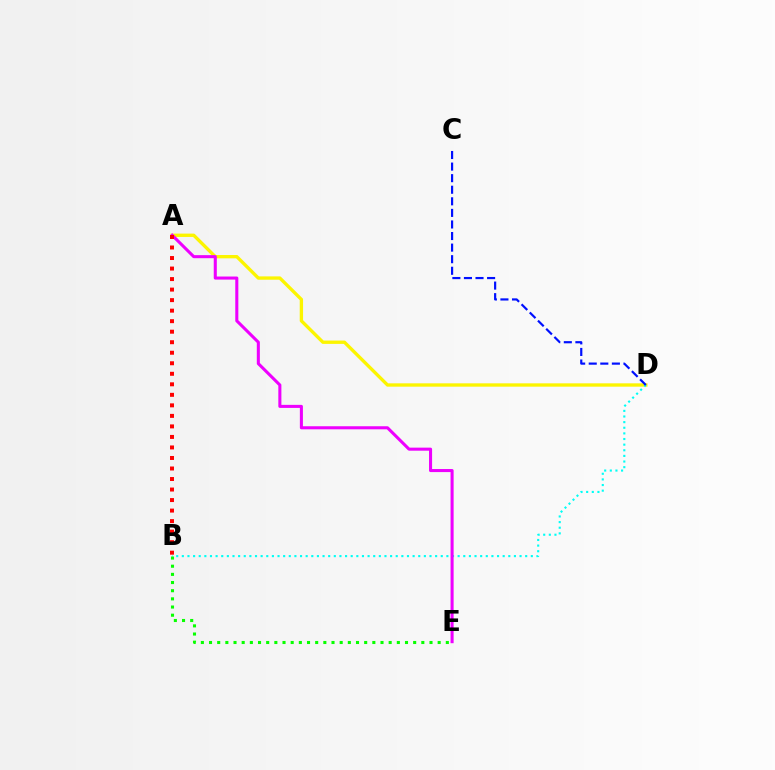{('A', 'D'): [{'color': '#fcf500', 'line_style': 'solid', 'thickness': 2.41}], ('B', 'D'): [{'color': '#00fff6', 'line_style': 'dotted', 'thickness': 1.53}], ('B', 'E'): [{'color': '#08ff00', 'line_style': 'dotted', 'thickness': 2.22}], ('C', 'D'): [{'color': '#0010ff', 'line_style': 'dashed', 'thickness': 1.57}], ('A', 'E'): [{'color': '#ee00ff', 'line_style': 'solid', 'thickness': 2.2}], ('A', 'B'): [{'color': '#ff0000', 'line_style': 'dotted', 'thickness': 2.86}]}